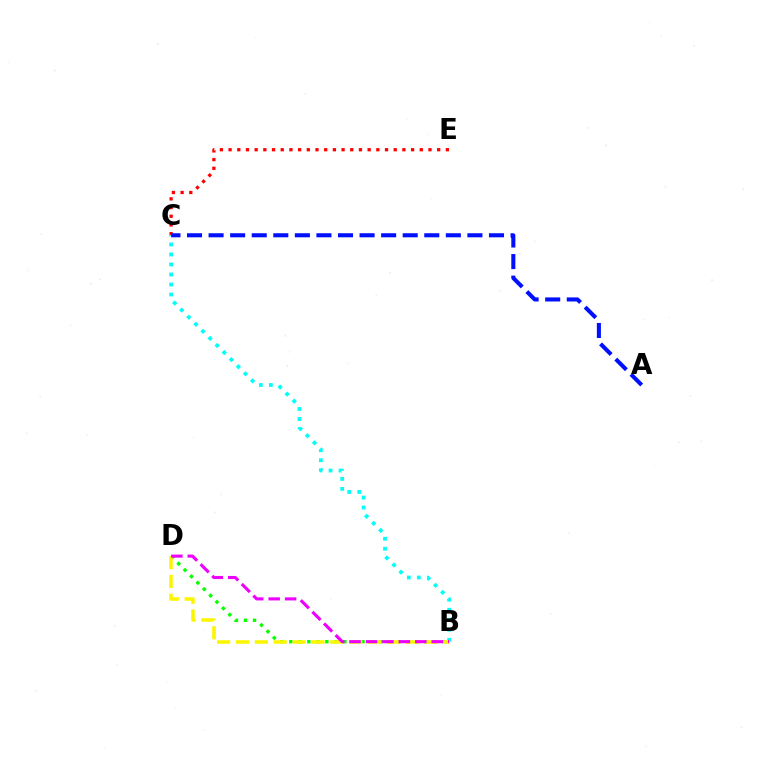{('C', 'E'): [{'color': '#ff0000', 'line_style': 'dotted', 'thickness': 2.36}], ('B', 'D'): [{'color': '#08ff00', 'line_style': 'dotted', 'thickness': 2.45}, {'color': '#fcf500', 'line_style': 'dashed', 'thickness': 2.56}, {'color': '#ee00ff', 'line_style': 'dashed', 'thickness': 2.23}], ('B', 'C'): [{'color': '#00fff6', 'line_style': 'dotted', 'thickness': 2.72}], ('A', 'C'): [{'color': '#0010ff', 'line_style': 'dashed', 'thickness': 2.93}]}